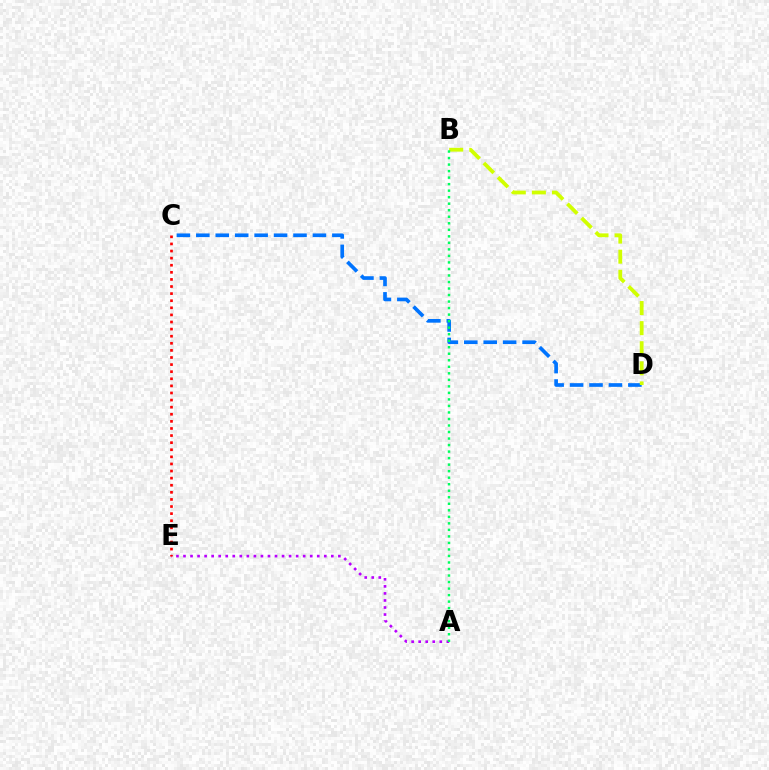{('A', 'E'): [{'color': '#b900ff', 'line_style': 'dotted', 'thickness': 1.91}], ('C', 'E'): [{'color': '#ff0000', 'line_style': 'dotted', 'thickness': 1.93}], ('C', 'D'): [{'color': '#0074ff', 'line_style': 'dashed', 'thickness': 2.64}], ('B', 'D'): [{'color': '#d1ff00', 'line_style': 'dashed', 'thickness': 2.73}], ('A', 'B'): [{'color': '#00ff5c', 'line_style': 'dotted', 'thickness': 1.77}]}